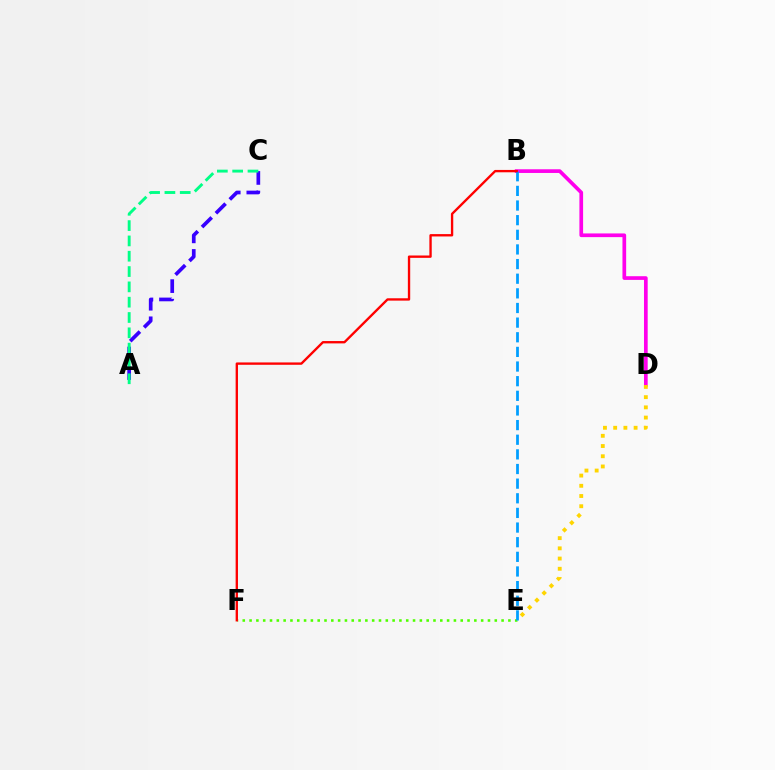{('A', 'C'): [{'color': '#3700ff', 'line_style': 'dashed', 'thickness': 2.66}, {'color': '#00ff86', 'line_style': 'dashed', 'thickness': 2.08}], ('E', 'F'): [{'color': '#4fff00', 'line_style': 'dotted', 'thickness': 1.85}], ('B', 'D'): [{'color': '#ff00ed', 'line_style': 'solid', 'thickness': 2.66}], ('D', 'E'): [{'color': '#ffd500', 'line_style': 'dotted', 'thickness': 2.78}], ('B', 'E'): [{'color': '#009eff', 'line_style': 'dashed', 'thickness': 1.99}], ('B', 'F'): [{'color': '#ff0000', 'line_style': 'solid', 'thickness': 1.69}]}